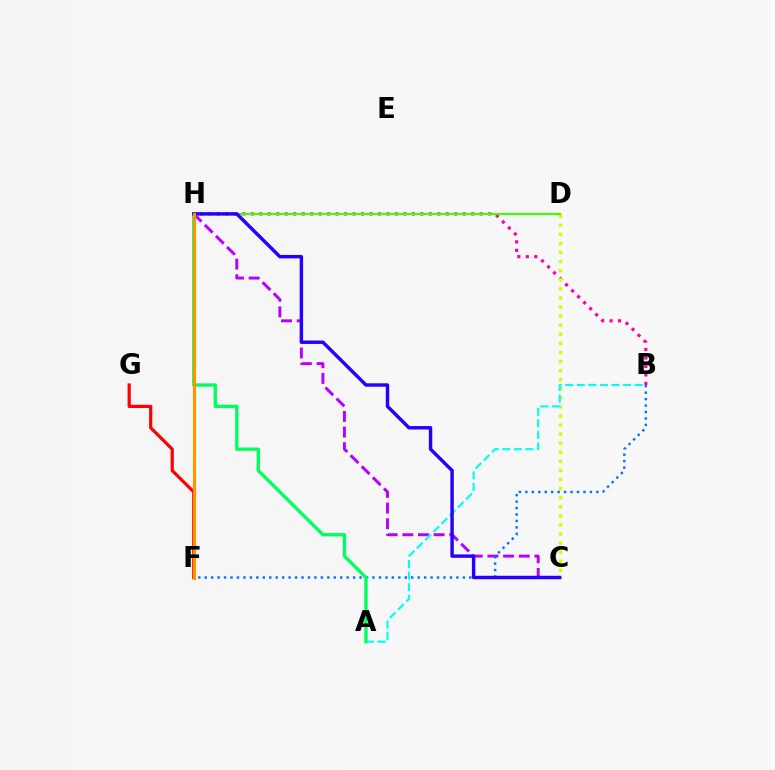{('B', 'H'): [{'color': '#ff00ac', 'line_style': 'dotted', 'thickness': 2.3}], ('F', 'G'): [{'color': '#ff0000', 'line_style': 'solid', 'thickness': 2.3}], ('C', 'H'): [{'color': '#b900ff', 'line_style': 'dashed', 'thickness': 2.13}, {'color': '#2500ff', 'line_style': 'solid', 'thickness': 2.47}], ('C', 'D'): [{'color': '#d1ff00', 'line_style': 'dotted', 'thickness': 2.47}], ('A', 'B'): [{'color': '#00fff6', 'line_style': 'dashed', 'thickness': 1.57}], ('D', 'H'): [{'color': '#3dff00', 'line_style': 'solid', 'thickness': 1.56}], ('B', 'F'): [{'color': '#0074ff', 'line_style': 'dotted', 'thickness': 1.75}], ('A', 'H'): [{'color': '#00ff5c', 'line_style': 'solid', 'thickness': 2.39}], ('F', 'H'): [{'color': '#ff9400', 'line_style': 'solid', 'thickness': 2.23}]}